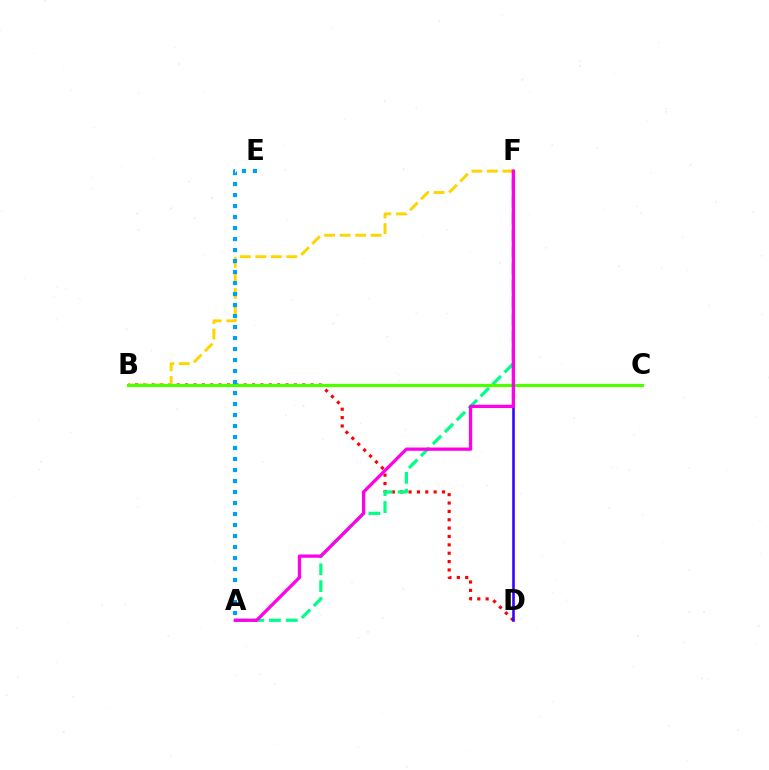{('B', 'D'): [{'color': '#ff0000', 'line_style': 'dotted', 'thickness': 2.27}], ('B', 'F'): [{'color': '#ffd500', 'line_style': 'dashed', 'thickness': 2.11}], ('A', 'F'): [{'color': '#00ff86', 'line_style': 'dashed', 'thickness': 2.29}, {'color': '#ff00ed', 'line_style': 'solid', 'thickness': 2.36}], ('B', 'C'): [{'color': '#4fff00', 'line_style': 'solid', 'thickness': 2.32}], ('D', 'F'): [{'color': '#3700ff', 'line_style': 'solid', 'thickness': 1.86}], ('A', 'E'): [{'color': '#009eff', 'line_style': 'dotted', 'thickness': 2.99}]}